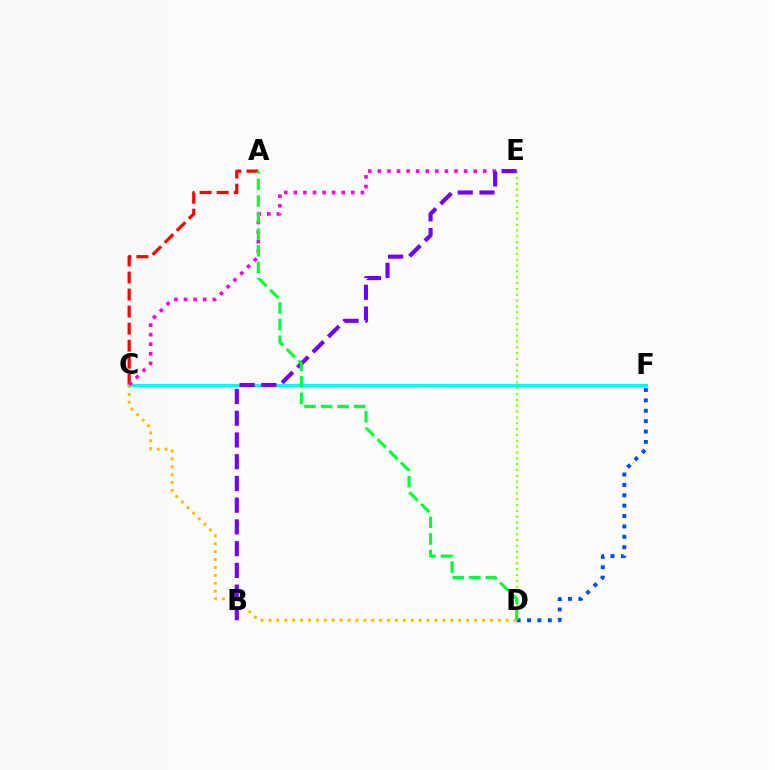{('A', 'C'): [{'color': '#ff0000', 'line_style': 'dashed', 'thickness': 2.31}], ('D', 'E'): [{'color': '#84ff00', 'line_style': 'dotted', 'thickness': 1.59}], ('D', 'F'): [{'color': '#004bff', 'line_style': 'dotted', 'thickness': 2.82}], ('C', 'F'): [{'color': '#00fff6', 'line_style': 'solid', 'thickness': 2.13}], ('C', 'D'): [{'color': '#ffbd00', 'line_style': 'dotted', 'thickness': 2.15}], ('C', 'E'): [{'color': '#ff00cf', 'line_style': 'dotted', 'thickness': 2.6}], ('B', 'E'): [{'color': '#7200ff', 'line_style': 'dashed', 'thickness': 2.95}], ('A', 'D'): [{'color': '#00ff39', 'line_style': 'dashed', 'thickness': 2.25}]}